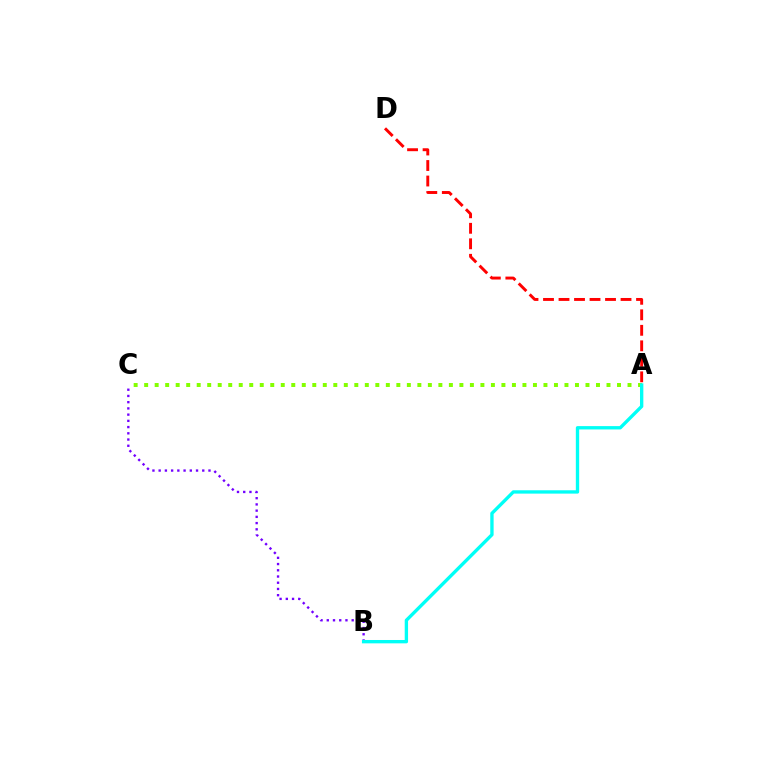{('B', 'C'): [{'color': '#7200ff', 'line_style': 'dotted', 'thickness': 1.69}], ('A', 'C'): [{'color': '#84ff00', 'line_style': 'dotted', 'thickness': 2.85}], ('A', 'B'): [{'color': '#00fff6', 'line_style': 'solid', 'thickness': 2.41}], ('A', 'D'): [{'color': '#ff0000', 'line_style': 'dashed', 'thickness': 2.11}]}